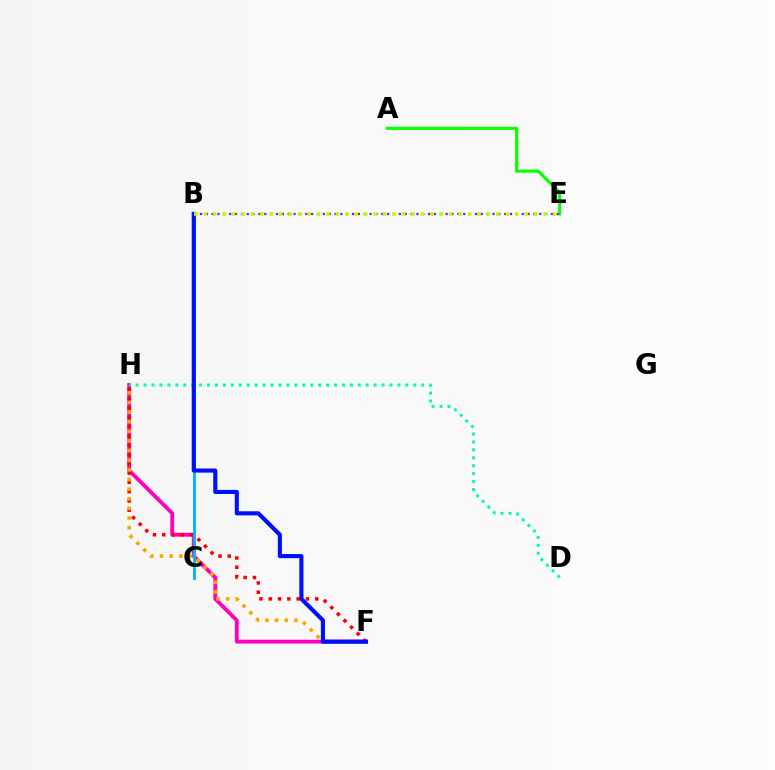{('A', 'E'): [{'color': '#08ff00', 'line_style': 'solid', 'thickness': 2.27}], ('F', 'H'): [{'color': '#ff00bd', 'line_style': 'solid', 'thickness': 2.76}, {'color': '#ff0000', 'line_style': 'dotted', 'thickness': 2.53}, {'color': '#ffa500', 'line_style': 'dotted', 'thickness': 2.62}], ('B', 'C'): [{'color': '#00b5ff', 'line_style': 'solid', 'thickness': 2.06}], ('D', 'H'): [{'color': '#00ff9d', 'line_style': 'dotted', 'thickness': 2.16}], ('B', 'E'): [{'color': '#9b00ff', 'line_style': 'dotted', 'thickness': 1.59}, {'color': '#b3ff00', 'line_style': 'dotted', 'thickness': 2.56}], ('B', 'F'): [{'color': '#0010ff', 'line_style': 'solid', 'thickness': 2.97}]}